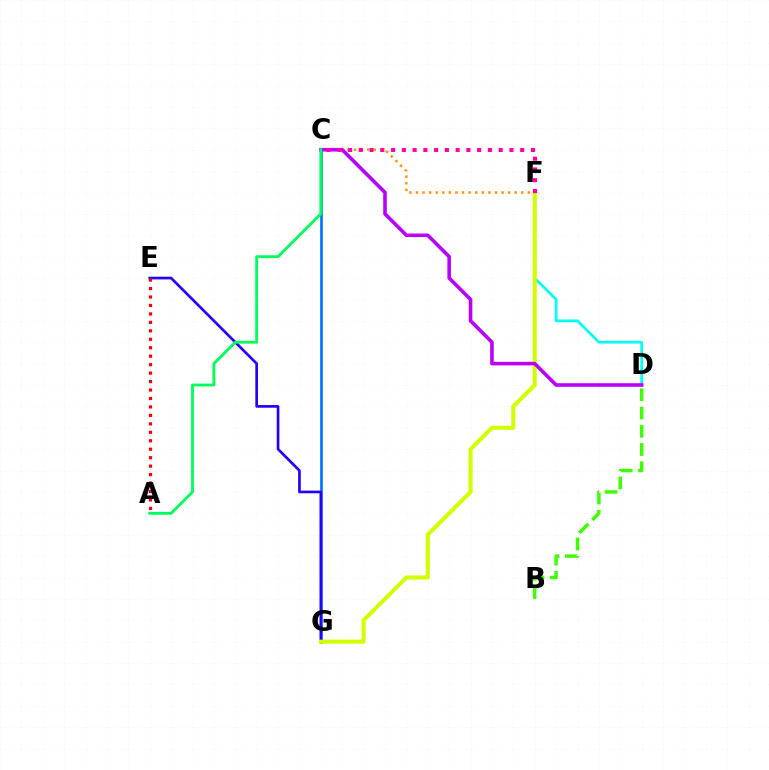{('D', 'F'): [{'color': '#00fff6', 'line_style': 'solid', 'thickness': 1.97}], ('C', 'G'): [{'color': '#0074ff', 'line_style': 'solid', 'thickness': 1.93}], ('E', 'G'): [{'color': '#2500ff', 'line_style': 'solid', 'thickness': 1.93}], ('F', 'G'): [{'color': '#d1ff00', 'line_style': 'solid', 'thickness': 2.91}], ('C', 'F'): [{'color': '#ff9400', 'line_style': 'dotted', 'thickness': 1.79}, {'color': '#ff00ac', 'line_style': 'dotted', 'thickness': 2.92}], ('C', 'D'): [{'color': '#b900ff', 'line_style': 'solid', 'thickness': 2.57}], ('B', 'D'): [{'color': '#3dff00', 'line_style': 'dashed', 'thickness': 2.48}], ('A', 'E'): [{'color': '#ff0000', 'line_style': 'dotted', 'thickness': 2.3}], ('A', 'C'): [{'color': '#00ff5c', 'line_style': 'solid', 'thickness': 2.05}]}